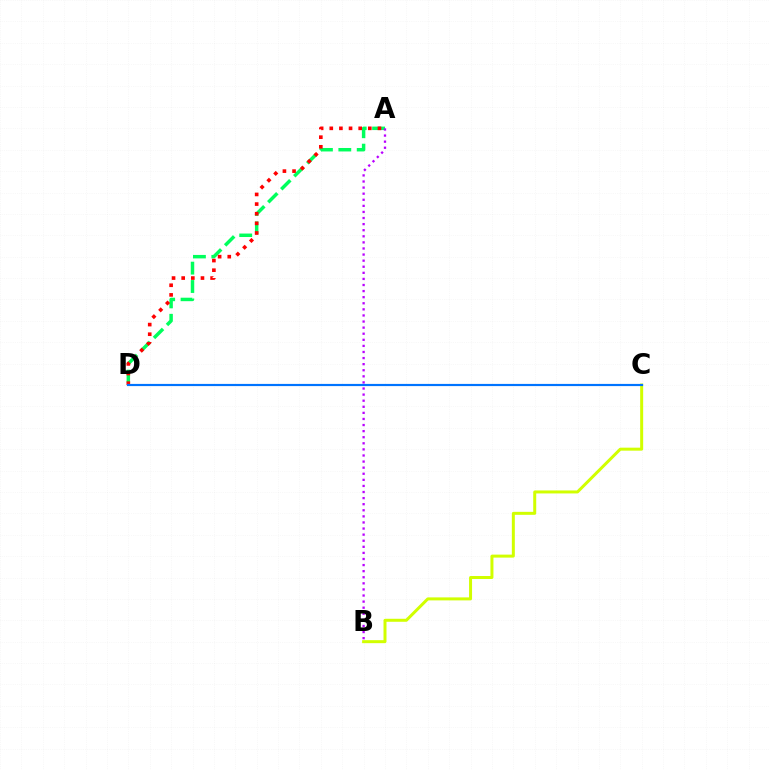{('B', 'C'): [{'color': '#d1ff00', 'line_style': 'solid', 'thickness': 2.16}], ('A', 'D'): [{'color': '#00ff5c', 'line_style': 'dashed', 'thickness': 2.5}, {'color': '#ff0000', 'line_style': 'dotted', 'thickness': 2.62}], ('A', 'B'): [{'color': '#b900ff', 'line_style': 'dotted', 'thickness': 1.65}], ('C', 'D'): [{'color': '#0074ff', 'line_style': 'solid', 'thickness': 1.57}]}